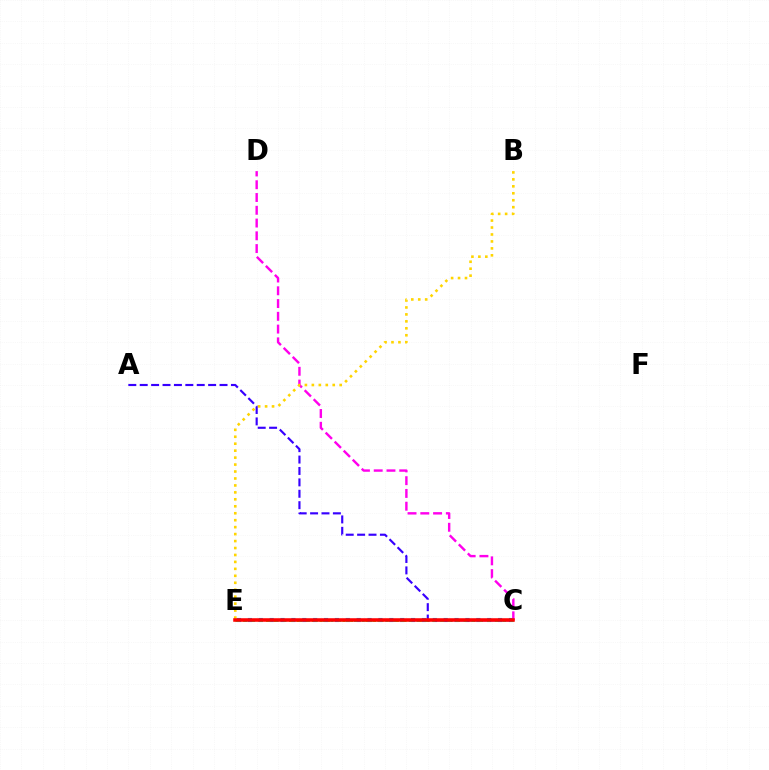{('C', 'E'): [{'color': '#4fff00', 'line_style': 'dotted', 'thickness': 2.08}, {'color': '#009eff', 'line_style': 'dotted', 'thickness': 2.96}, {'color': '#00ff86', 'line_style': 'dotted', 'thickness': 2.13}, {'color': '#ff0000', 'line_style': 'solid', 'thickness': 2.56}], ('A', 'C'): [{'color': '#3700ff', 'line_style': 'dashed', 'thickness': 1.55}], ('C', 'D'): [{'color': '#ff00ed', 'line_style': 'dashed', 'thickness': 1.73}], ('B', 'E'): [{'color': '#ffd500', 'line_style': 'dotted', 'thickness': 1.89}]}